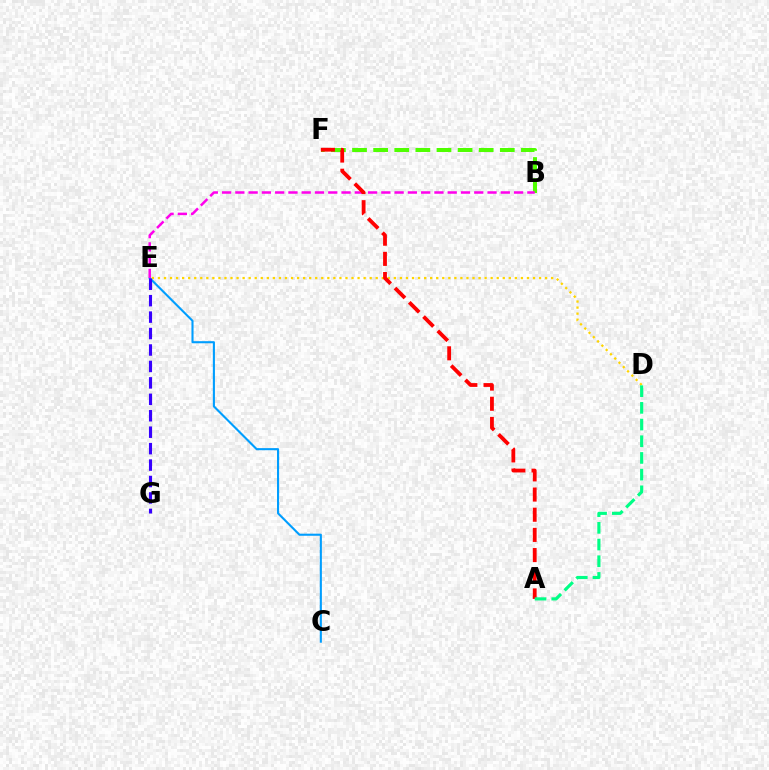{('D', 'E'): [{'color': '#ffd500', 'line_style': 'dotted', 'thickness': 1.64}], ('C', 'E'): [{'color': '#009eff', 'line_style': 'solid', 'thickness': 1.51}], ('E', 'G'): [{'color': '#3700ff', 'line_style': 'dashed', 'thickness': 2.23}], ('B', 'F'): [{'color': '#4fff00', 'line_style': 'dashed', 'thickness': 2.87}], ('B', 'E'): [{'color': '#ff00ed', 'line_style': 'dashed', 'thickness': 1.8}], ('A', 'F'): [{'color': '#ff0000', 'line_style': 'dashed', 'thickness': 2.74}], ('A', 'D'): [{'color': '#00ff86', 'line_style': 'dashed', 'thickness': 2.27}]}